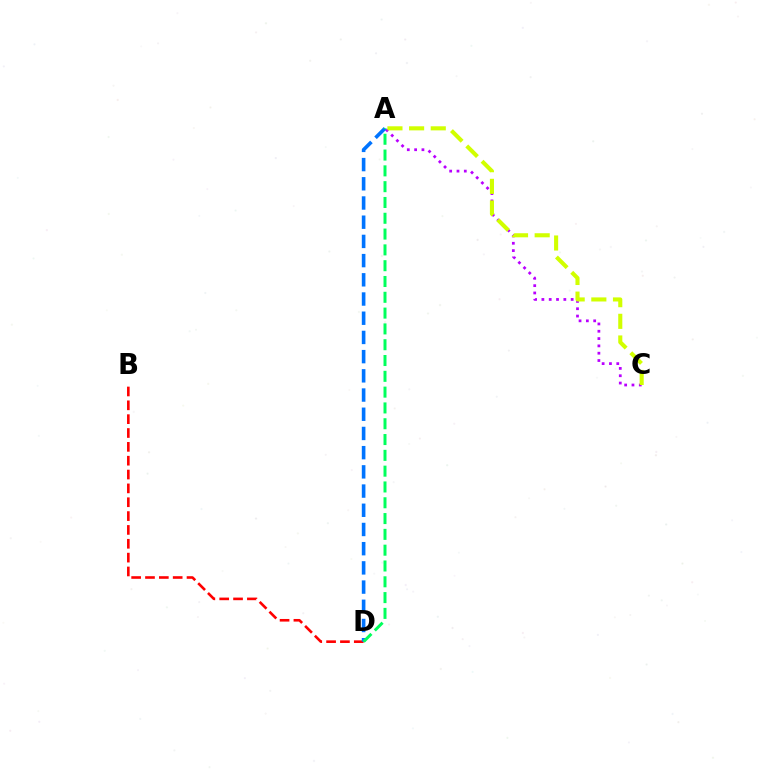{('B', 'D'): [{'color': '#ff0000', 'line_style': 'dashed', 'thickness': 1.88}], ('A', 'C'): [{'color': '#b900ff', 'line_style': 'dotted', 'thickness': 1.99}, {'color': '#d1ff00', 'line_style': 'dashed', 'thickness': 2.94}], ('A', 'D'): [{'color': '#0074ff', 'line_style': 'dashed', 'thickness': 2.61}, {'color': '#00ff5c', 'line_style': 'dashed', 'thickness': 2.15}]}